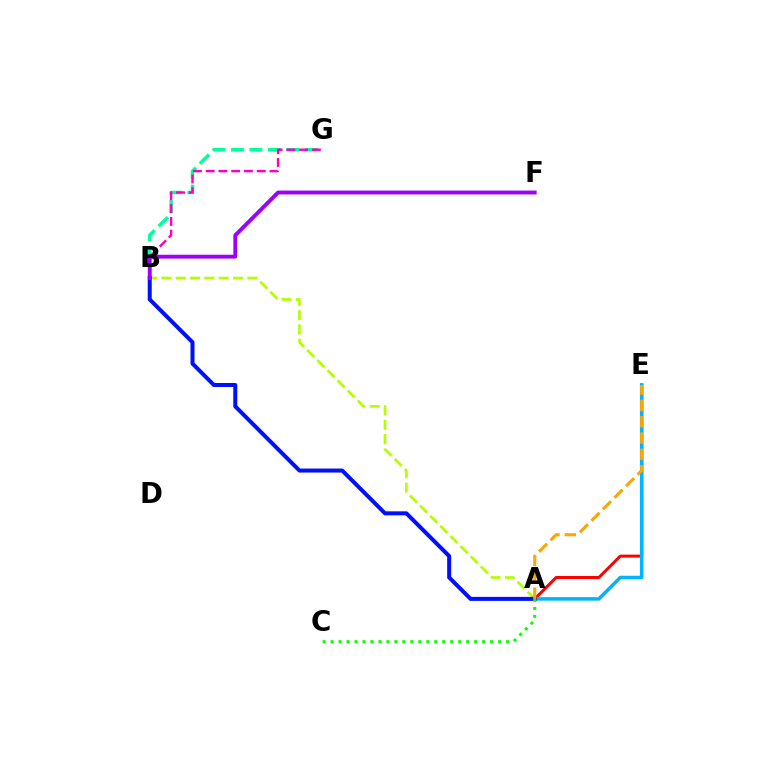{('A', 'E'): [{'color': '#ff0000', 'line_style': 'solid', 'thickness': 2.15}, {'color': '#00b5ff', 'line_style': 'solid', 'thickness': 2.54}, {'color': '#ffa500', 'line_style': 'dashed', 'thickness': 2.21}], ('B', 'G'): [{'color': '#00ff9d', 'line_style': 'dashed', 'thickness': 2.51}, {'color': '#ff00bd', 'line_style': 'dashed', 'thickness': 1.73}], ('A', 'B'): [{'color': '#b3ff00', 'line_style': 'dashed', 'thickness': 1.95}, {'color': '#0010ff', 'line_style': 'solid', 'thickness': 2.89}], ('A', 'C'): [{'color': '#08ff00', 'line_style': 'dotted', 'thickness': 2.17}], ('B', 'F'): [{'color': '#9b00ff', 'line_style': 'solid', 'thickness': 2.78}]}